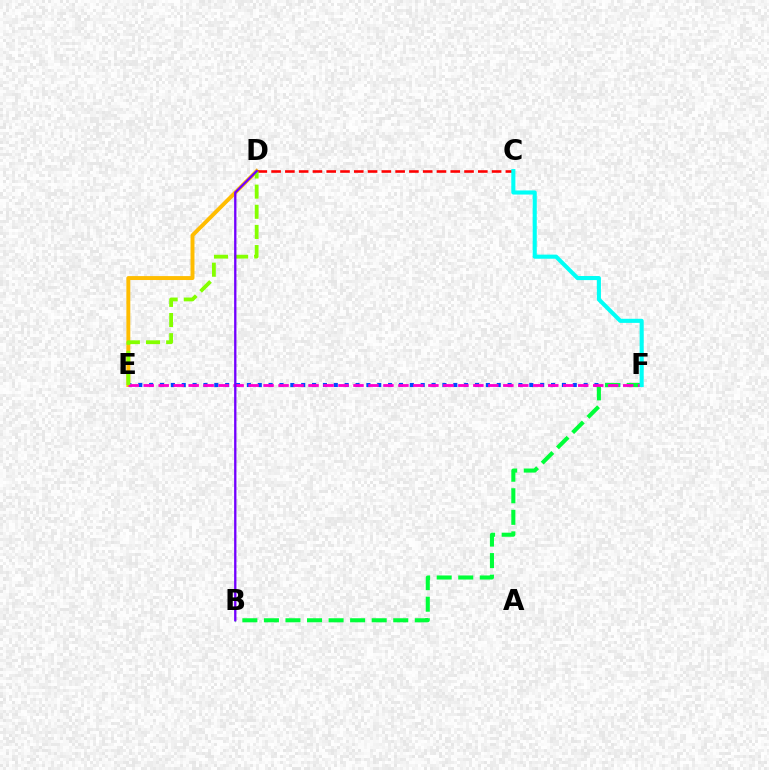{('E', 'F'): [{'color': '#004bff', 'line_style': 'dotted', 'thickness': 2.95}, {'color': '#ff00cf', 'line_style': 'dashed', 'thickness': 2.04}], ('B', 'F'): [{'color': '#00ff39', 'line_style': 'dashed', 'thickness': 2.93}], ('D', 'E'): [{'color': '#ffbd00', 'line_style': 'solid', 'thickness': 2.83}, {'color': '#84ff00', 'line_style': 'dashed', 'thickness': 2.74}], ('C', 'D'): [{'color': '#ff0000', 'line_style': 'dashed', 'thickness': 1.87}], ('C', 'F'): [{'color': '#00fff6', 'line_style': 'solid', 'thickness': 2.95}], ('B', 'D'): [{'color': '#7200ff', 'line_style': 'solid', 'thickness': 1.67}]}